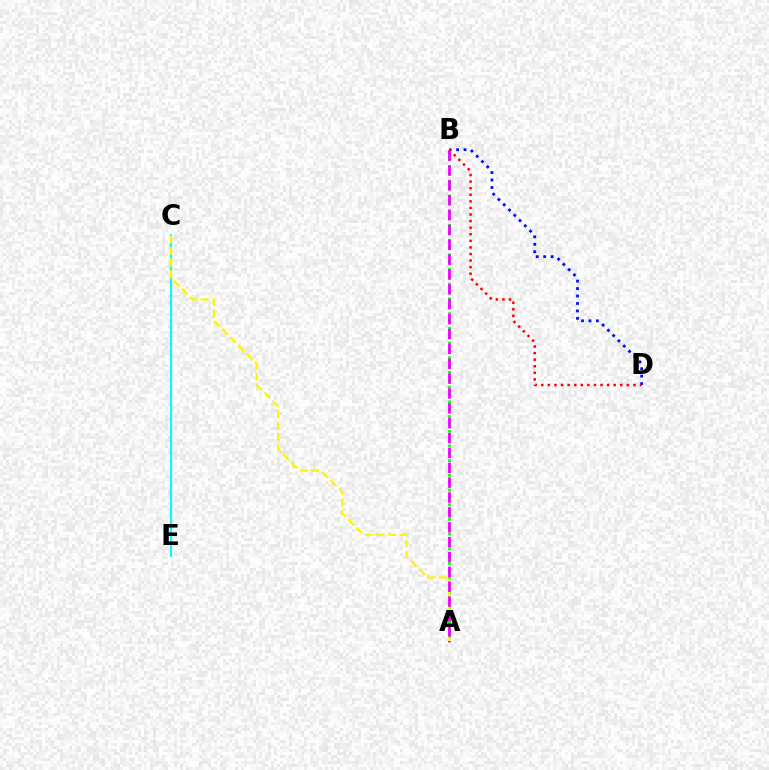{('C', 'E'): [{'color': '#00fff6', 'line_style': 'solid', 'thickness': 1.56}], ('A', 'B'): [{'color': '#08ff00', 'line_style': 'dotted', 'thickness': 2.0}, {'color': '#ee00ff', 'line_style': 'dashed', 'thickness': 2.02}], ('B', 'D'): [{'color': '#0010ff', 'line_style': 'dotted', 'thickness': 2.02}, {'color': '#ff0000', 'line_style': 'dotted', 'thickness': 1.79}], ('A', 'C'): [{'color': '#fcf500', 'line_style': 'dashed', 'thickness': 1.57}]}